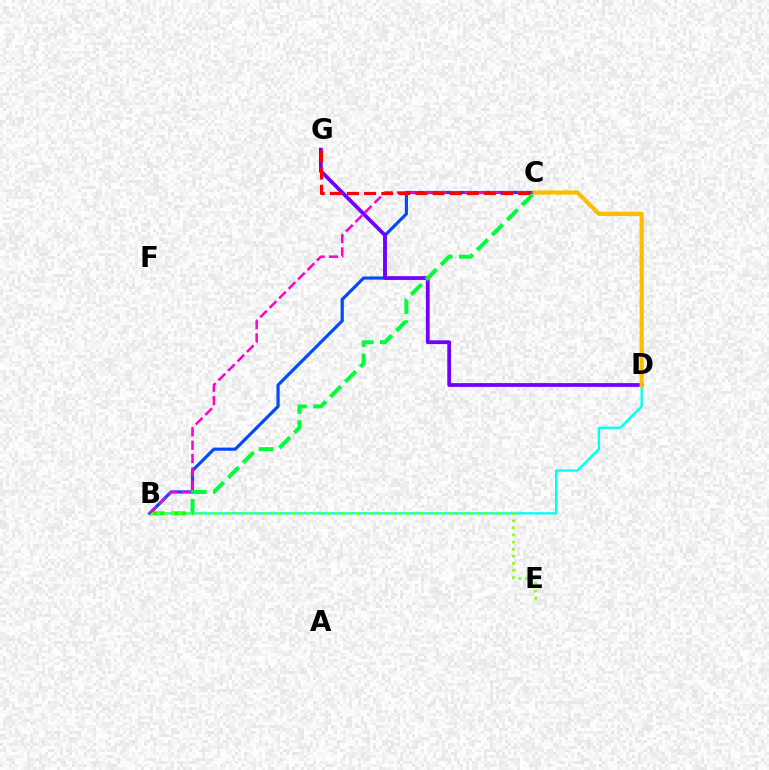{('B', 'D'): [{'color': '#00fff6', 'line_style': 'solid', 'thickness': 1.68}], ('B', 'C'): [{'color': '#004bff', 'line_style': 'solid', 'thickness': 2.28}, {'color': '#00ff39', 'line_style': 'dashed', 'thickness': 2.88}, {'color': '#ff00cf', 'line_style': 'dashed', 'thickness': 1.82}], ('D', 'G'): [{'color': '#7200ff', 'line_style': 'solid', 'thickness': 2.72}], ('B', 'E'): [{'color': '#84ff00', 'line_style': 'dotted', 'thickness': 1.93}], ('C', 'G'): [{'color': '#ff0000', 'line_style': 'dashed', 'thickness': 2.33}], ('C', 'D'): [{'color': '#ffbd00', 'line_style': 'solid', 'thickness': 2.99}]}